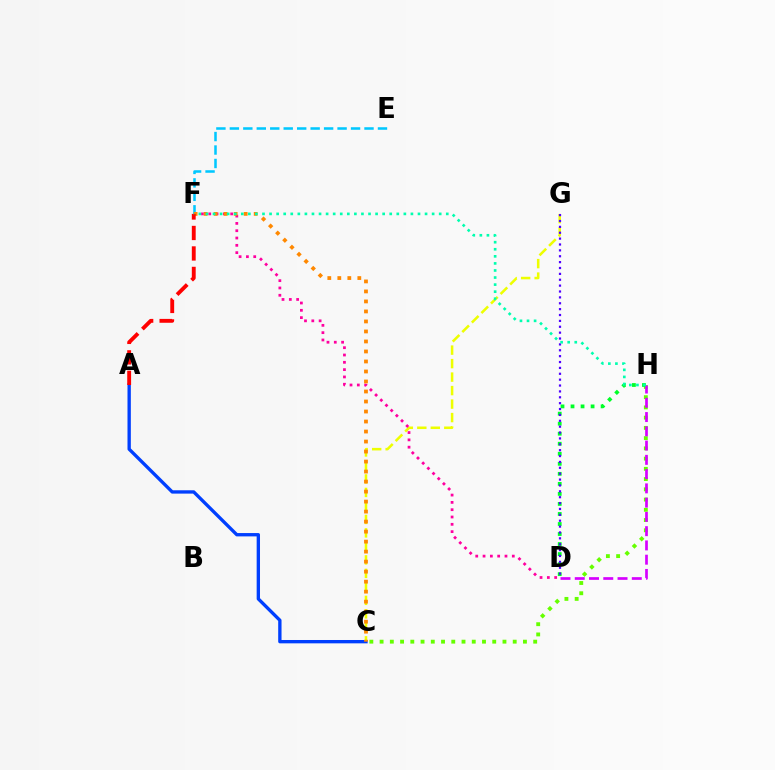{('C', 'G'): [{'color': '#eeff00', 'line_style': 'dashed', 'thickness': 1.83}], ('D', 'F'): [{'color': '#ff00a0', 'line_style': 'dotted', 'thickness': 1.99}], ('C', 'H'): [{'color': '#66ff00', 'line_style': 'dotted', 'thickness': 2.78}], ('D', 'H'): [{'color': '#00ff27', 'line_style': 'dotted', 'thickness': 2.73}, {'color': '#d600ff', 'line_style': 'dashed', 'thickness': 1.94}], ('A', 'C'): [{'color': '#003fff', 'line_style': 'solid', 'thickness': 2.4}], ('D', 'G'): [{'color': '#4f00ff', 'line_style': 'dotted', 'thickness': 1.6}], ('E', 'F'): [{'color': '#00c7ff', 'line_style': 'dashed', 'thickness': 1.83}], ('C', 'F'): [{'color': '#ff8800', 'line_style': 'dotted', 'thickness': 2.72}], ('A', 'F'): [{'color': '#ff0000', 'line_style': 'dashed', 'thickness': 2.78}], ('F', 'H'): [{'color': '#00ffaf', 'line_style': 'dotted', 'thickness': 1.92}]}